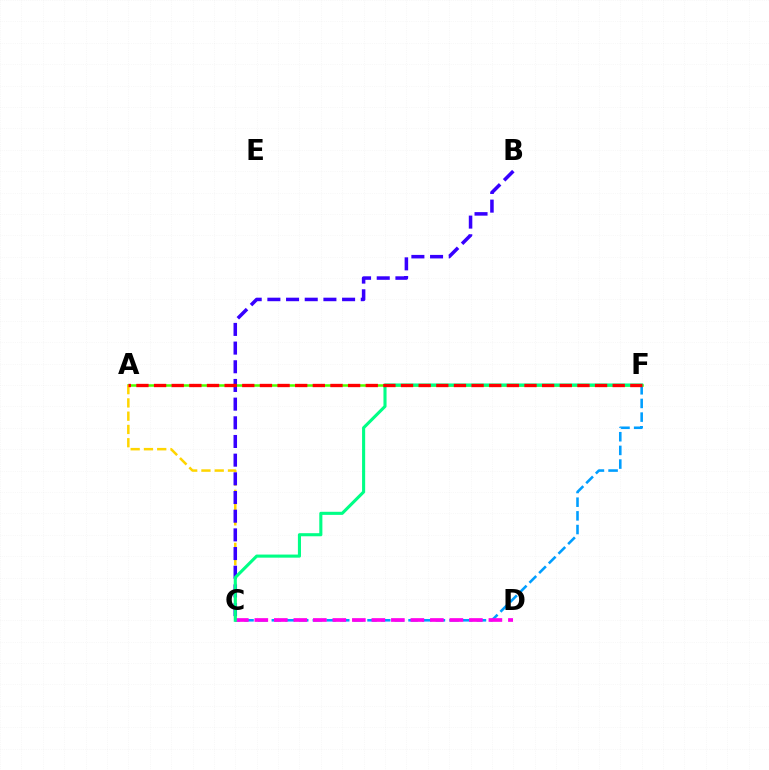{('C', 'F'): [{'color': '#009eff', 'line_style': 'dashed', 'thickness': 1.86}, {'color': '#00ff86', 'line_style': 'solid', 'thickness': 2.23}], ('A', 'F'): [{'color': '#4fff00', 'line_style': 'solid', 'thickness': 1.83}, {'color': '#ff0000', 'line_style': 'dashed', 'thickness': 2.4}], ('A', 'C'): [{'color': '#ffd500', 'line_style': 'dashed', 'thickness': 1.8}], ('B', 'C'): [{'color': '#3700ff', 'line_style': 'dashed', 'thickness': 2.54}], ('C', 'D'): [{'color': '#ff00ed', 'line_style': 'dashed', 'thickness': 2.65}]}